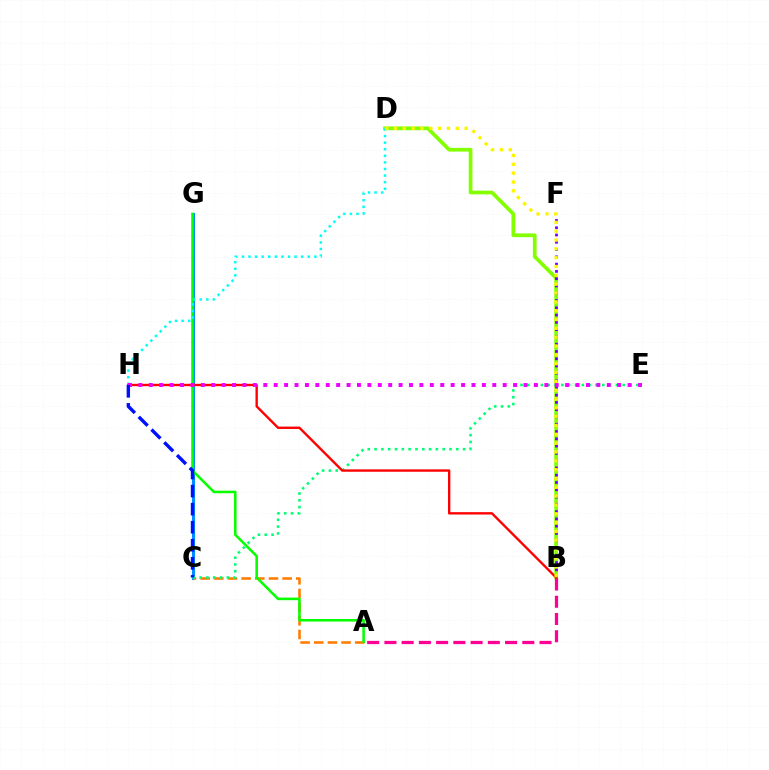{('B', 'D'): [{'color': '#84ff00', 'line_style': 'solid', 'thickness': 2.68}, {'color': '#fcf500', 'line_style': 'dotted', 'thickness': 2.4}], ('A', 'B'): [{'color': '#ff0094', 'line_style': 'dashed', 'thickness': 2.34}], ('C', 'G'): [{'color': '#008cff', 'line_style': 'solid', 'thickness': 2.21}], ('A', 'C'): [{'color': '#ff7c00', 'line_style': 'dashed', 'thickness': 1.86}], ('C', 'E'): [{'color': '#00ff74', 'line_style': 'dotted', 'thickness': 1.85}], ('B', 'F'): [{'color': '#7200ff', 'line_style': 'dotted', 'thickness': 1.98}], ('A', 'G'): [{'color': '#08ff00', 'line_style': 'solid', 'thickness': 1.85}], ('D', 'H'): [{'color': '#00fff6', 'line_style': 'dotted', 'thickness': 1.79}], ('B', 'H'): [{'color': '#ff0000', 'line_style': 'solid', 'thickness': 1.71}], ('E', 'H'): [{'color': '#ee00ff', 'line_style': 'dotted', 'thickness': 2.83}], ('C', 'H'): [{'color': '#0010ff', 'line_style': 'dashed', 'thickness': 2.45}]}